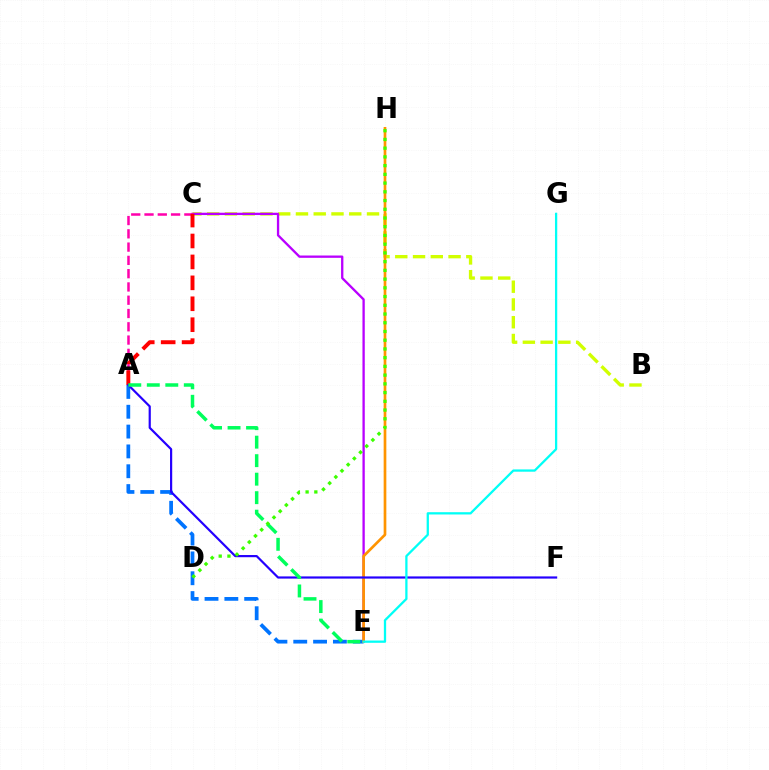{('B', 'C'): [{'color': '#d1ff00', 'line_style': 'dashed', 'thickness': 2.41}], ('C', 'E'): [{'color': '#b900ff', 'line_style': 'solid', 'thickness': 1.67}], ('A', 'C'): [{'color': '#ff00ac', 'line_style': 'dashed', 'thickness': 1.8}, {'color': '#ff0000', 'line_style': 'dashed', 'thickness': 2.84}], ('A', 'E'): [{'color': '#0074ff', 'line_style': 'dashed', 'thickness': 2.69}, {'color': '#00ff5c', 'line_style': 'dashed', 'thickness': 2.51}], ('E', 'H'): [{'color': '#ff9400', 'line_style': 'solid', 'thickness': 1.93}], ('A', 'F'): [{'color': '#2500ff', 'line_style': 'solid', 'thickness': 1.58}], ('E', 'G'): [{'color': '#00fff6', 'line_style': 'solid', 'thickness': 1.64}], ('D', 'H'): [{'color': '#3dff00', 'line_style': 'dotted', 'thickness': 2.37}]}